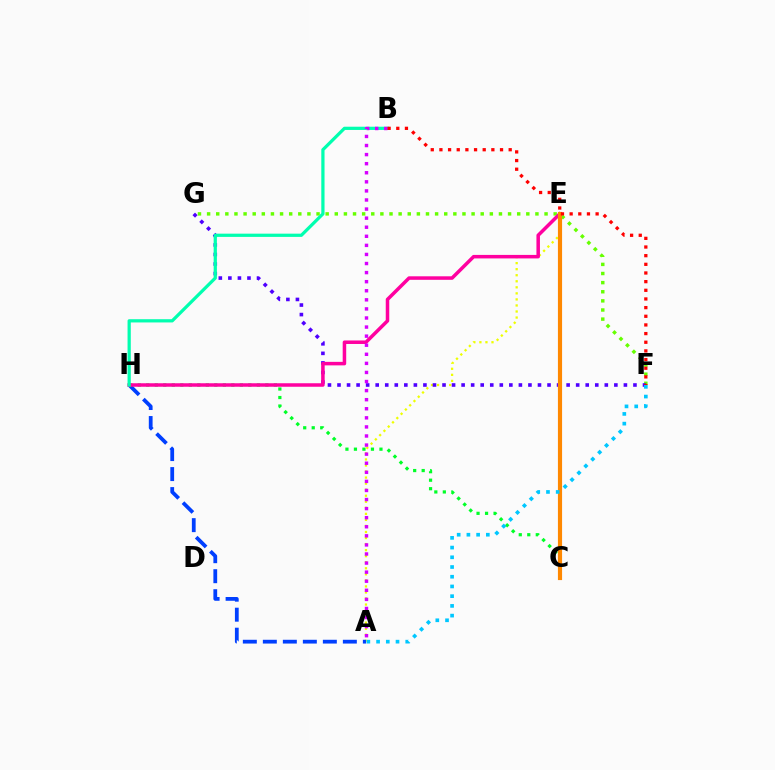{('F', 'G'): [{'color': '#66ff00', 'line_style': 'dotted', 'thickness': 2.48}, {'color': '#4f00ff', 'line_style': 'dotted', 'thickness': 2.59}], ('A', 'E'): [{'color': '#eeff00', 'line_style': 'dotted', 'thickness': 1.64}], ('A', 'H'): [{'color': '#003fff', 'line_style': 'dashed', 'thickness': 2.72}], ('C', 'H'): [{'color': '#00ff27', 'line_style': 'dotted', 'thickness': 2.31}], ('E', 'H'): [{'color': '#ff00a0', 'line_style': 'solid', 'thickness': 2.53}], ('B', 'H'): [{'color': '#00ffaf', 'line_style': 'solid', 'thickness': 2.33}], ('A', 'B'): [{'color': '#d600ff', 'line_style': 'dotted', 'thickness': 2.47}], ('C', 'E'): [{'color': '#ff8800', 'line_style': 'solid', 'thickness': 2.99}], ('A', 'F'): [{'color': '#00c7ff', 'line_style': 'dotted', 'thickness': 2.64}], ('B', 'F'): [{'color': '#ff0000', 'line_style': 'dotted', 'thickness': 2.35}]}